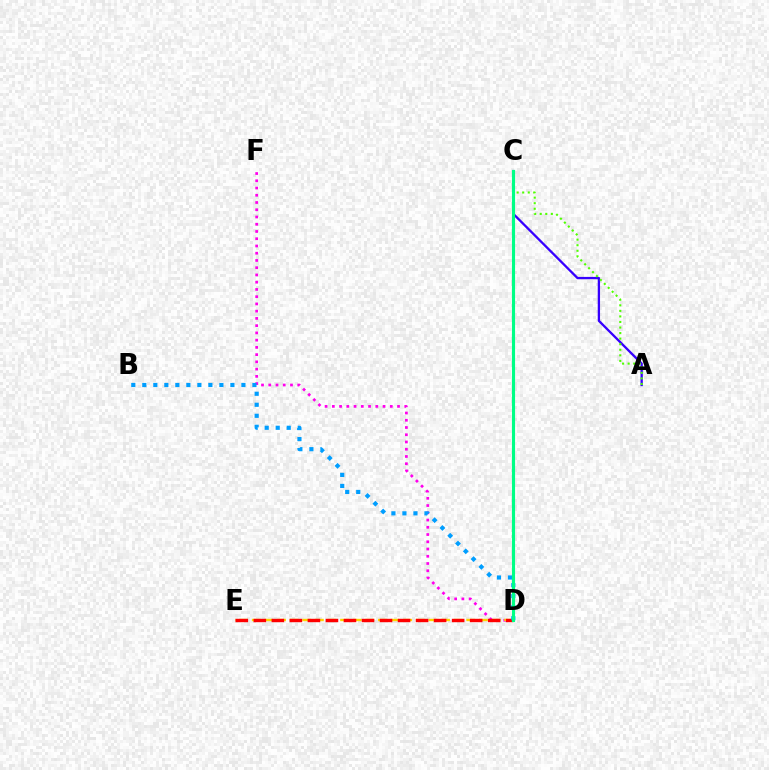{('A', 'C'): [{'color': '#3700ff', 'line_style': 'solid', 'thickness': 1.66}, {'color': '#4fff00', 'line_style': 'dotted', 'thickness': 1.51}], ('D', 'F'): [{'color': '#ff00ed', 'line_style': 'dotted', 'thickness': 1.97}], ('D', 'E'): [{'color': '#ffd500', 'line_style': 'dashed', 'thickness': 1.71}, {'color': '#ff0000', 'line_style': 'dashed', 'thickness': 2.45}], ('B', 'D'): [{'color': '#009eff', 'line_style': 'dotted', 'thickness': 2.99}], ('C', 'D'): [{'color': '#00ff86', 'line_style': 'solid', 'thickness': 2.25}]}